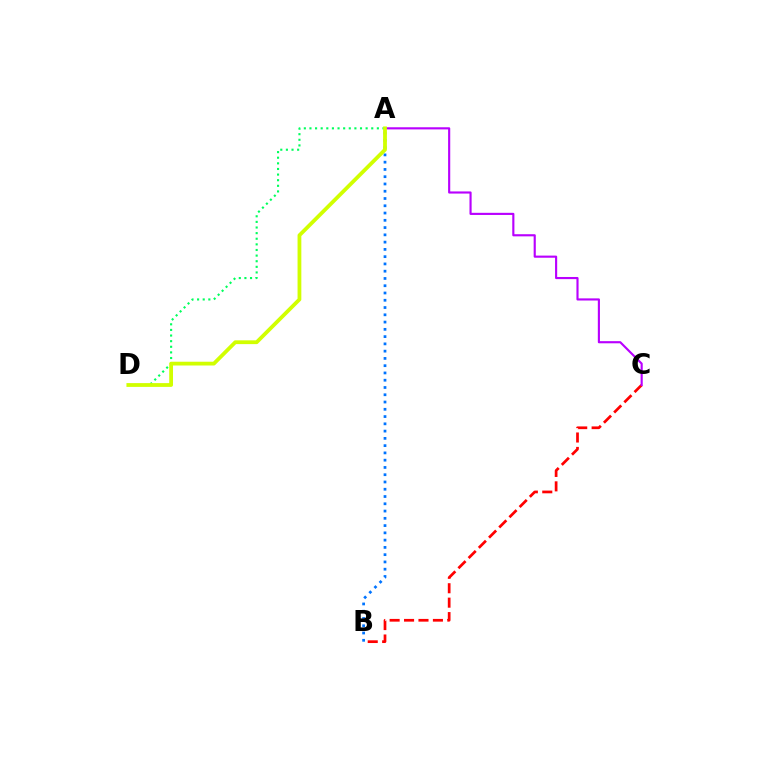{('B', 'C'): [{'color': '#ff0000', 'line_style': 'dashed', 'thickness': 1.96}], ('A', 'B'): [{'color': '#0074ff', 'line_style': 'dotted', 'thickness': 1.97}], ('A', 'C'): [{'color': '#b900ff', 'line_style': 'solid', 'thickness': 1.54}], ('A', 'D'): [{'color': '#00ff5c', 'line_style': 'dotted', 'thickness': 1.53}, {'color': '#d1ff00', 'line_style': 'solid', 'thickness': 2.73}]}